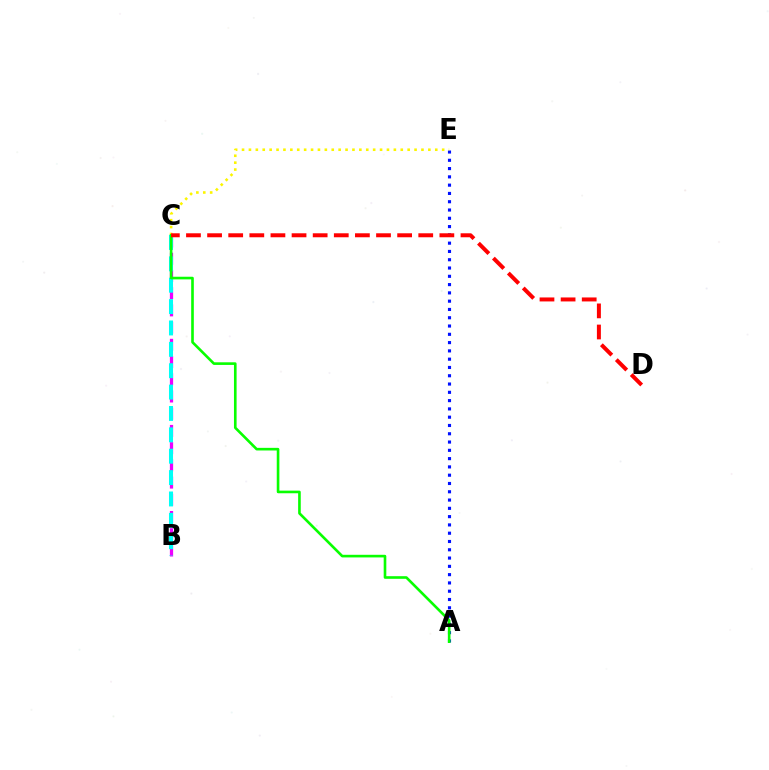{('A', 'E'): [{'color': '#0010ff', 'line_style': 'dotted', 'thickness': 2.25}], ('B', 'C'): [{'color': '#ee00ff', 'line_style': 'dashed', 'thickness': 2.34}, {'color': '#00fff6', 'line_style': 'dashed', 'thickness': 2.9}], ('C', 'E'): [{'color': '#fcf500', 'line_style': 'dotted', 'thickness': 1.87}], ('A', 'C'): [{'color': '#08ff00', 'line_style': 'solid', 'thickness': 1.89}], ('C', 'D'): [{'color': '#ff0000', 'line_style': 'dashed', 'thickness': 2.87}]}